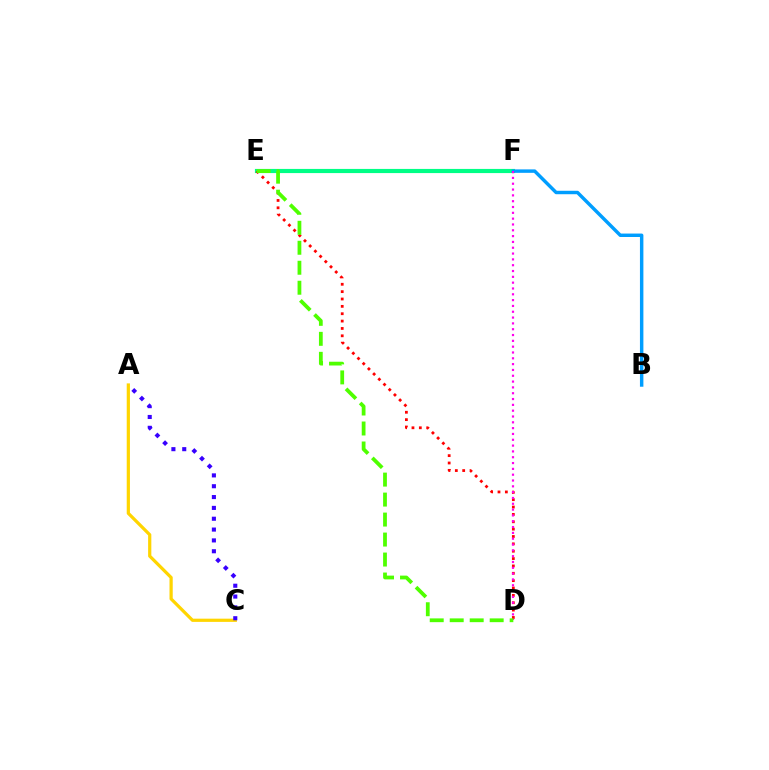{('E', 'F'): [{'color': '#00ff86', 'line_style': 'solid', 'thickness': 2.99}], ('D', 'E'): [{'color': '#ff0000', 'line_style': 'dotted', 'thickness': 2.0}, {'color': '#4fff00', 'line_style': 'dashed', 'thickness': 2.72}], ('A', 'C'): [{'color': '#ffd500', 'line_style': 'solid', 'thickness': 2.32}, {'color': '#3700ff', 'line_style': 'dotted', 'thickness': 2.94}], ('B', 'F'): [{'color': '#009eff', 'line_style': 'solid', 'thickness': 2.48}], ('D', 'F'): [{'color': '#ff00ed', 'line_style': 'dotted', 'thickness': 1.58}]}